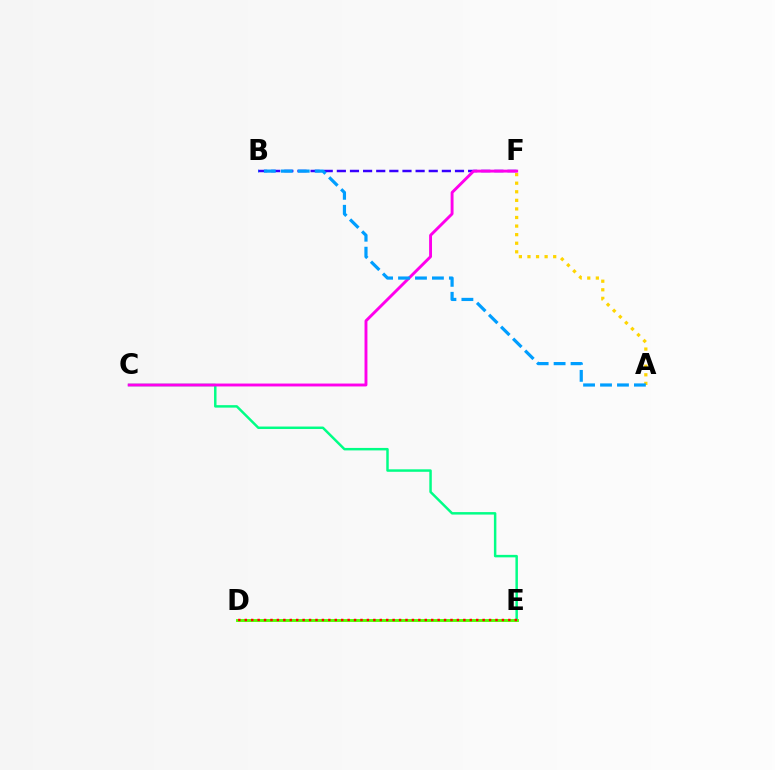{('C', 'E'): [{'color': '#00ff86', 'line_style': 'solid', 'thickness': 1.78}], ('A', 'F'): [{'color': '#ffd500', 'line_style': 'dotted', 'thickness': 2.33}], ('D', 'E'): [{'color': '#4fff00', 'line_style': 'solid', 'thickness': 2.07}, {'color': '#ff0000', 'line_style': 'dotted', 'thickness': 1.75}], ('B', 'F'): [{'color': '#3700ff', 'line_style': 'dashed', 'thickness': 1.78}], ('C', 'F'): [{'color': '#ff00ed', 'line_style': 'solid', 'thickness': 2.09}], ('A', 'B'): [{'color': '#009eff', 'line_style': 'dashed', 'thickness': 2.3}]}